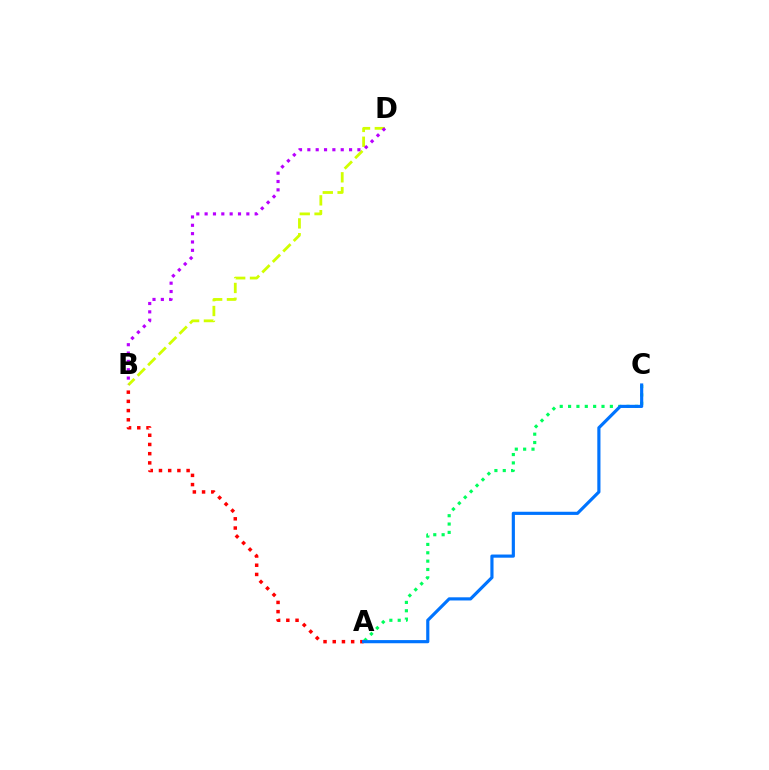{('B', 'D'): [{'color': '#d1ff00', 'line_style': 'dashed', 'thickness': 2.01}, {'color': '#b900ff', 'line_style': 'dotted', 'thickness': 2.27}], ('A', 'C'): [{'color': '#00ff5c', 'line_style': 'dotted', 'thickness': 2.27}, {'color': '#0074ff', 'line_style': 'solid', 'thickness': 2.28}], ('A', 'B'): [{'color': '#ff0000', 'line_style': 'dotted', 'thickness': 2.5}]}